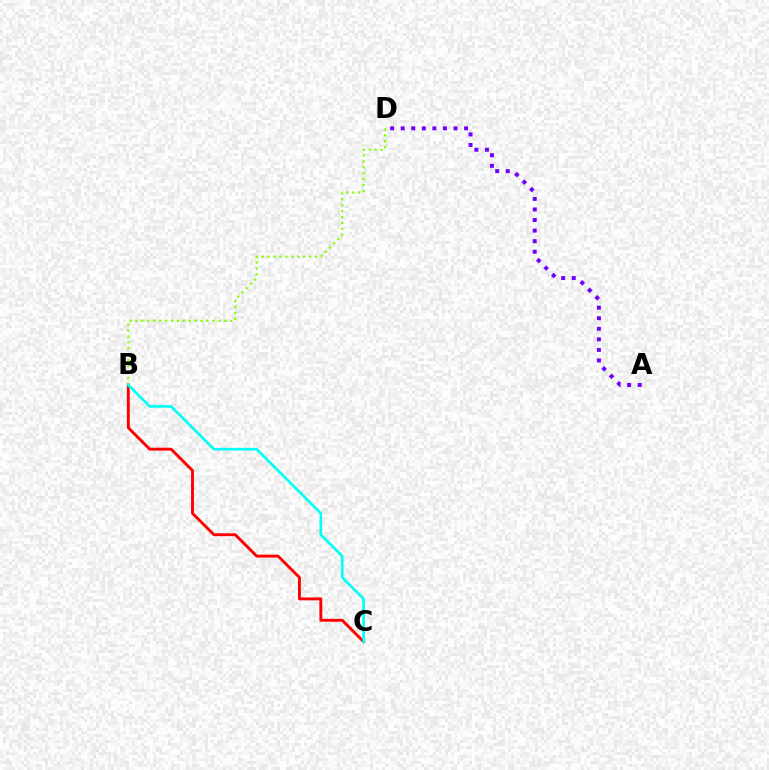{('A', 'D'): [{'color': '#7200ff', 'line_style': 'dotted', 'thickness': 2.87}], ('B', 'C'): [{'color': '#ff0000', 'line_style': 'solid', 'thickness': 2.08}, {'color': '#00fff6', 'line_style': 'solid', 'thickness': 1.91}], ('B', 'D'): [{'color': '#84ff00', 'line_style': 'dotted', 'thickness': 1.61}]}